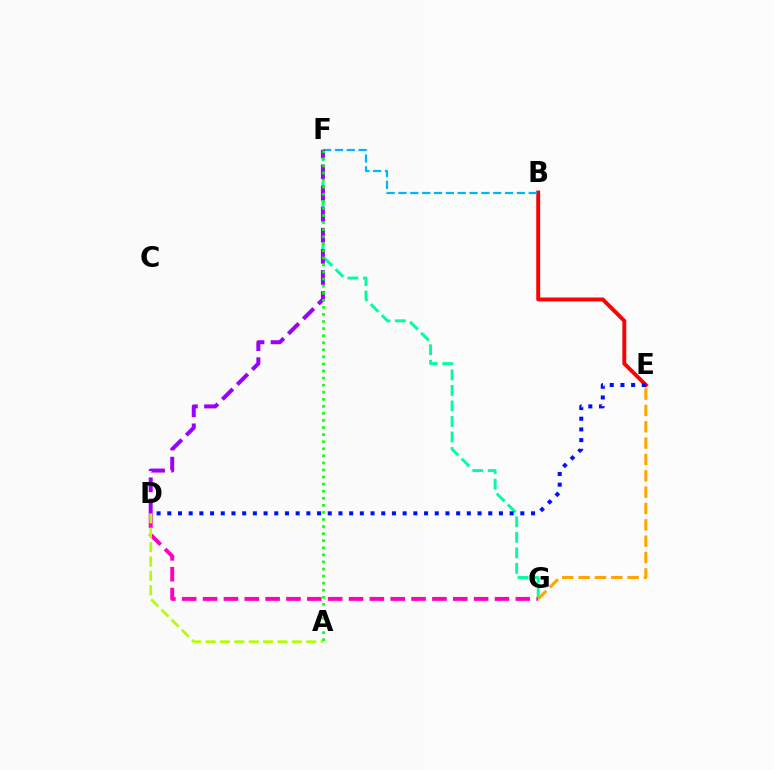{('B', 'E'): [{'color': '#ff0000', 'line_style': 'solid', 'thickness': 2.8}], ('F', 'G'): [{'color': '#00ff9d', 'line_style': 'dashed', 'thickness': 2.11}], ('D', 'G'): [{'color': '#ff00bd', 'line_style': 'dashed', 'thickness': 2.83}], ('B', 'F'): [{'color': '#00b5ff', 'line_style': 'dashed', 'thickness': 1.61}], ('A', 'D'): [{'color': '#b3ff00', 'line_style': 'dashed', 'thickness': 1.95}], ('D', 'F'): [{'color': '#9b00ff', 'line_style': 'dashed', 'thickness': 2.87}], ('A', 'F'): [{'color': '#08ff00', 'line_style': 'dotted', 'thickness': 1.92}], ('E', 'G'): [{'color': '#ffa500', 'line_style': 'dashed', 'thickness': 2.22}], ('D', 'E'): [{'color': '#0010ff', 'line_style': 'dotted', 'thickness': 2.91}]}